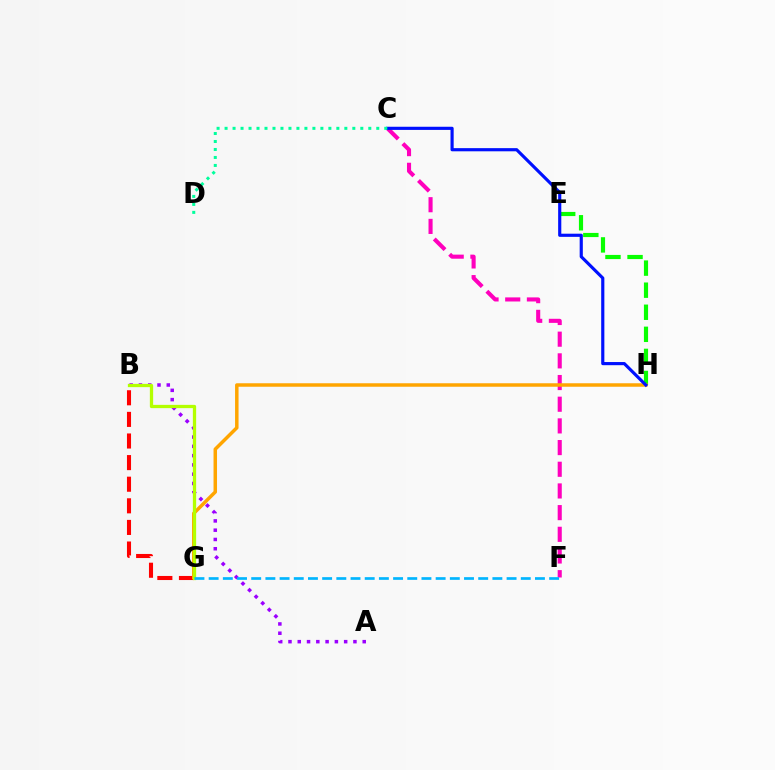{('E', 'H'): [{'color': '#08ff00', 'line_style': 'dashed', 'thickness': 3.0}], ('A', 'B'): [{'color': '#9b00ff', 'line_style': 'dotted', 'thickness': 2.52}], ('B', 'G'): [{'color': '#ff0000', 'line_style': 'dashed', 'thickness': 2.94}, {'color': '#b3ff00', 'line_style': 'solid', 'thickness': 2.37}], ('C', 'F'): [{'color': '#ff00bd', 'line_style': 'dashed', 'thickness': 2.95}], ('G', 'H'): [{'color': '#ffa500', 'line_style': 'solid', 'thickness': 2.51}], ('F', 'G'): [{'color': '#00b5ff', 'line_style': 'dashed', 'thickness': 1.93}], ('C', 'H'): [{'color': '#0010ff', 'line_style': 'solid', 'thickness': 2.27}], ('C', 'D'): [{'color': '#00ff9d', 'line_style': 'dotted', 'thickness': 2.17}]}